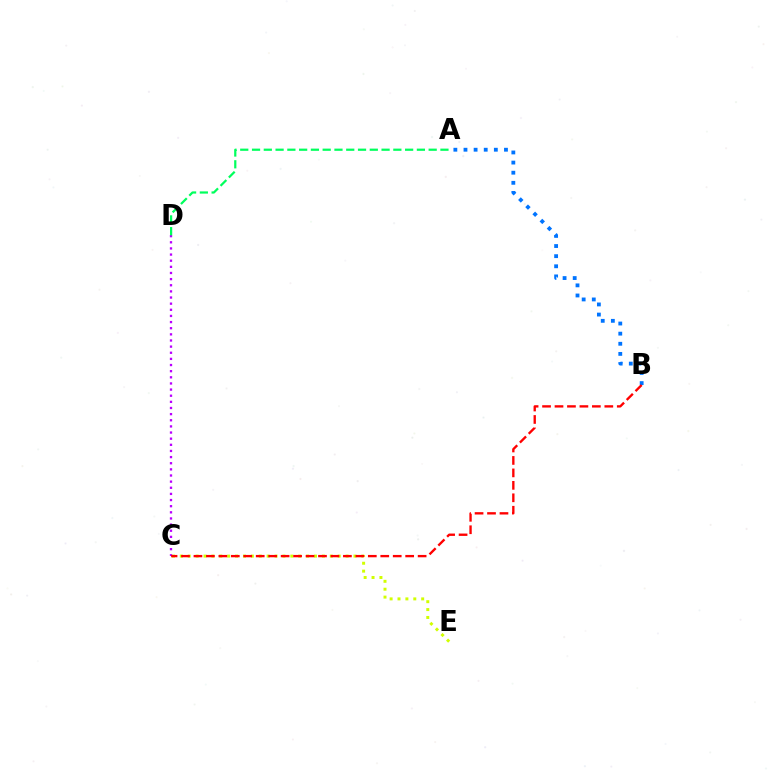{('C', 'E'): [{'color': '#d1ff00', 'line_style': 'dotted', 'thickness': 2.14}], ('C', 'D'): [{'color': '#b900ff', 'line_style': 'dotted', 'thickness': 1.67}], ('A', 'B'): [{'color': '#0074ff', 'line_style': 'dotted', 'thickness': 2.75}], ('B', 'C'): [{'color': '#ff0000', 'line_style': 'dashed', 'thickness': 1.69}], ('A', 'D'): [{'color': '#00ff5c', 'line_style': 'dashed', 'thickness': 1.6}]}